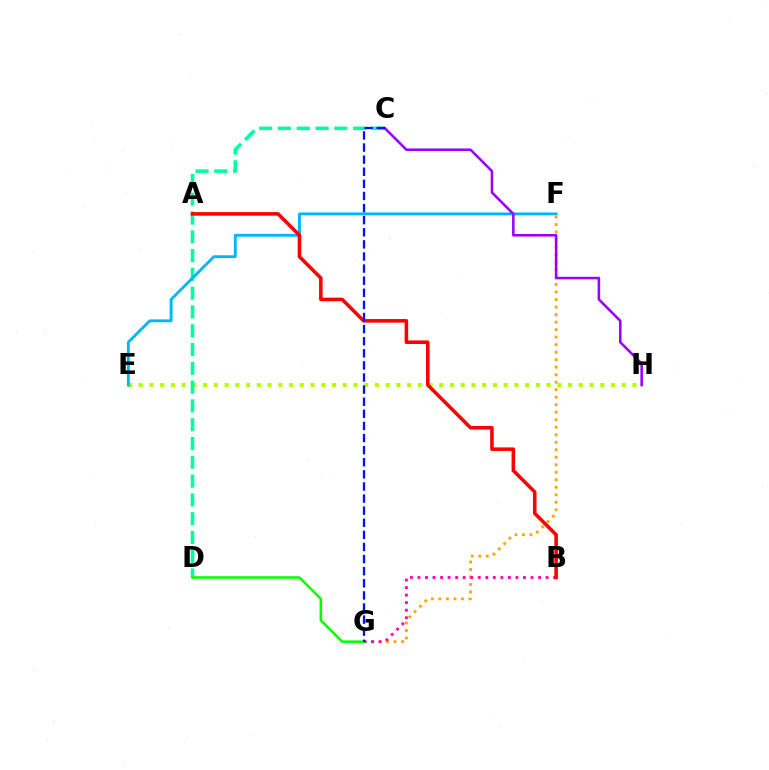{('E', 'H'): [{'color': '#b3ff00', 'line_style': 'dotted', 'thickness': 2.92}], ('F', 'G'): [{'color': '#ffa500', 'line_style': 'dotted', 'thickness': 2.04}], ('C', 'D'): [{'color': '#00ff9d', 'line_style': 'dashed', 'thickness': 2.55}], ('E', 'F'): [{'color': '#00b5ff', 'line_style': 'solid', 'thickness': 2.05}], ('B', 'G'): [{'color': '#ff00bd', 'line_style': 'dotted', 'thickness': 2.05}], ('A', 'B'): [{'color': '#ff0000', 'line_style': 'solid', 'thickness': 2.56}], ('D', 'G'): [{'color': '#08ff00', 'line_style': 'solid', 'thickness': 1.83}], ('C', 'H'): [{'color': '#9b00ff', 'line_style': 'solid', 'thickness': 1.84}], ('C', 'G'): [{'color': '#0010ff', 'line_style': 'dashed', 'thickness': 1.64}]}